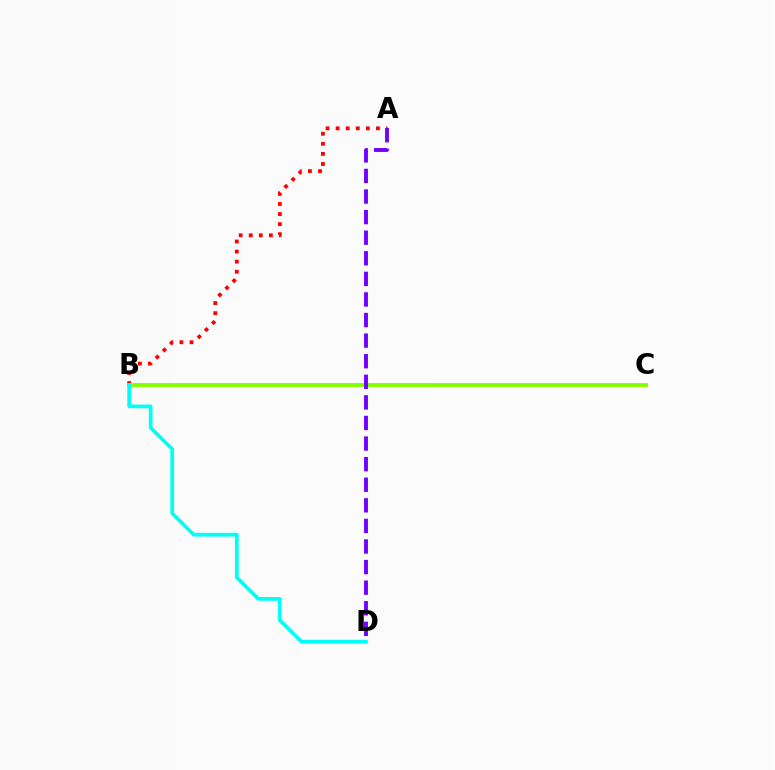{('A', 'B'): [{'color': '#ff0000', 'line_style': 'dotted', 'thickness': 2.74}], ('B', 'C'): [{'color': '#84ff00', 'line_style': 'solid', 'thickness': 2.78}], ('B', 'D'): [{'color': '#00fff6', 'line_style': 'solid', 'thickness': 2.69}], ('A', 'D'): [{'color': '#7200ff', 'line_style': 'dashed', 'thickness': 2.8}]}